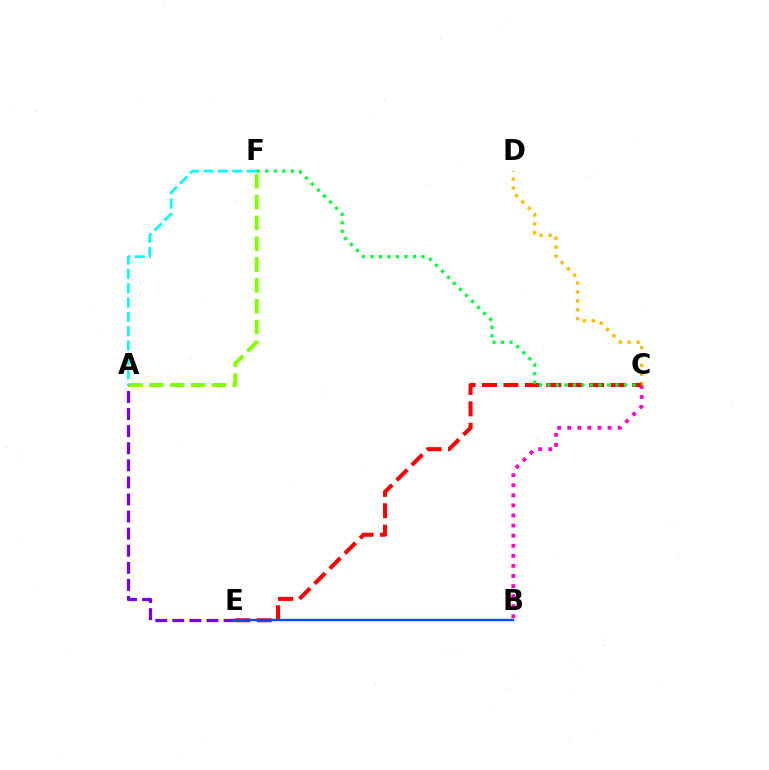{('C', 'D'): [{'color': '#ffbd00', 'line_style': 'dotted', 'thickness': 2.43}], ('B', 'C'): [{'color': '#ff00cf', 'line_style': 'dotted', 'thickness': 2.74}], ('A', 'F'): [{'color': '#84ff00', 'line_style': 'dashed', 'thickness': 2.83}, {'color': '#00fff6', 'line_style': 'dashed', 'thickness': 1.95}], ('C', 'E'): [{'color': '#ff0000', 'line_style': 'dashed', 'thickness': 2.91}], ('A', 'E'): [{'color': '#7200ff', 'line_style': 'dashed', 'thickness': 2.32}], ('B', 'E'): [{'color': '#004bff', 'line_style': 'solid', 'thickness': 1.72}], ('C', 'F'): [{'color': '#00ff39', 'line_style': 'dotted', 'thickness': 2.31}]}